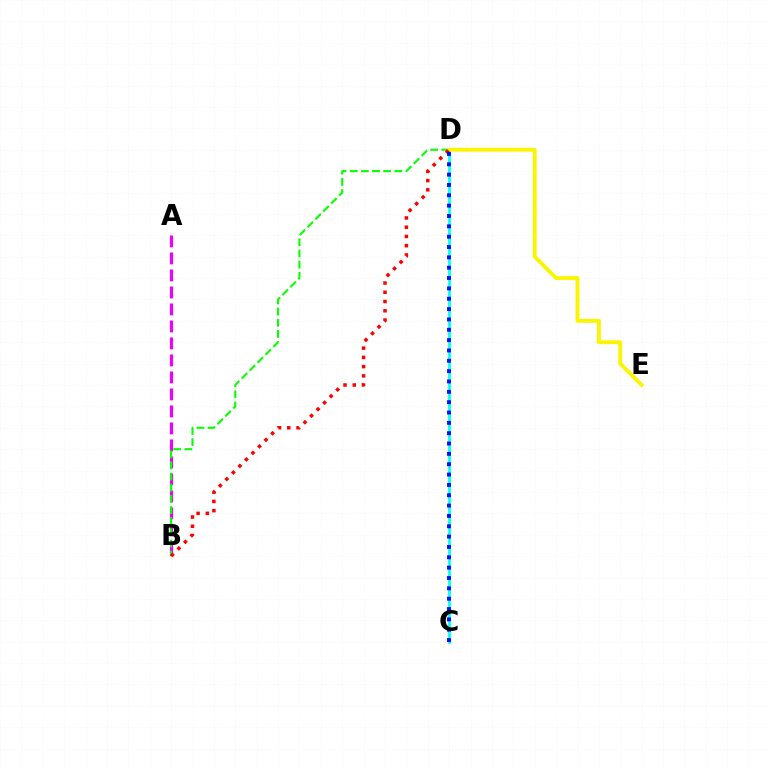{('A', 'B'): [{'color': '#ee00ff', 'line_style': 'dashed', 'thickness': 2.31}], ('B', 'D'): [{'color': '#08ff00', 'line_style': 'dashed', 'thickness': 1.52}, {'color': '#ff0000', 'line_style': 'dotted', 'thickness': 2.51}], ('C', 'D'): [{'color': '#00fff6', 'line_style': 'solid', 'thickness': 1.96}, {'color': '#0010ff', 'line_style': 'dotted', 'thickness': 2.81}], ('D', 'E'): [{'color': '#fcf500', 'line_style': 'solid', 'thickness': 2.77}]}